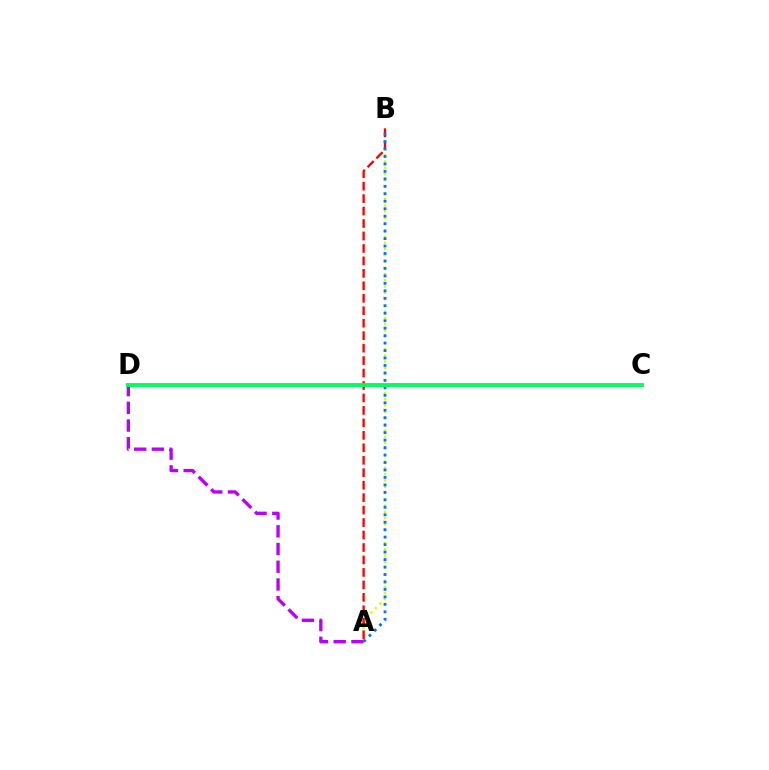{('A', 'B'): [{'color': '#d1ff00', 'line_style': 'dotted', 'thickness': 1.7}, {'color': '#ff0000', 'line_style': 'dashed', 'thickness': 1.69}, {'color': '#0074ff', 'line_style': 'dotted', 'thickness': 2.03}], ('A', 'D'): [{'color': '#b900ff', 'line_style': 'dashed', 'thickness': 2.41}], ('C', 'D'): [{'color': '#00ff5c', 'line_style': 'solid', 'thickness': 2.82}]}